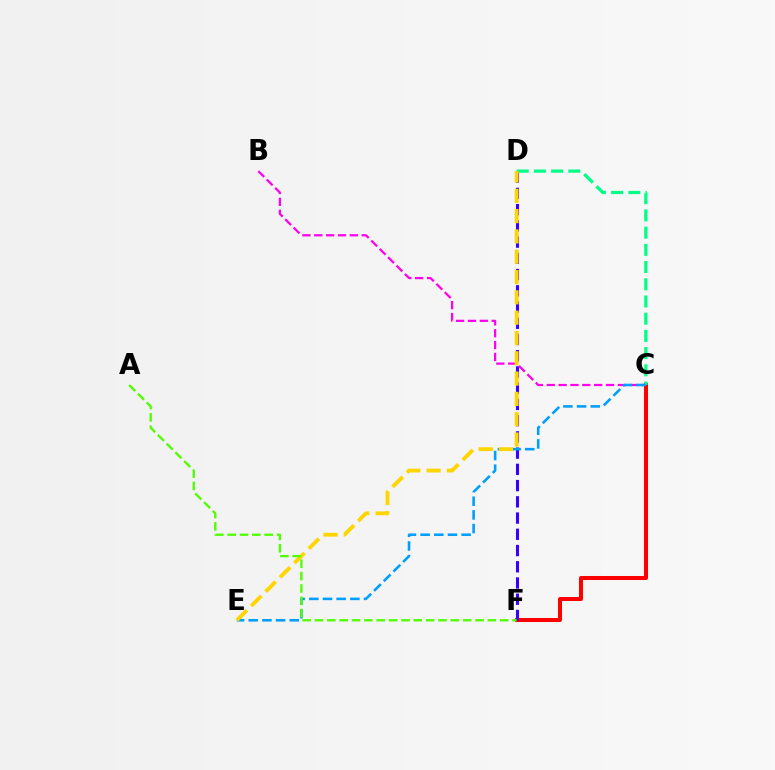{('B', 'C'): [{'color': '#ff00ed', 'line_style': 'dashed', 'thickness': 1.61}], ('C', 'F'): [{'color': '#ff0000', 'line_style': 'solid', 'thickness': 2.9}], ('D', 'F'): [{'color': '#3700ff', 'line_style': 'dashed', 'thickness': 2.21}], ('C', 'D'): [{'color': '#00ff86', 'line_style': 'dashed', 'thickness': 2.34}], ('C', 'E'): [{'color': '#009eff', 'line_style': 'dashed', 'thickness': 1.86}], ('D', 'E'): [{'color': '#ffd500', 'line_style': 'dashed', 'thickness': 2.76}], ('A', 'F'): [{'color': '#4fff00', 'line_style': 'dashed', 'thickness': 1.68}]}